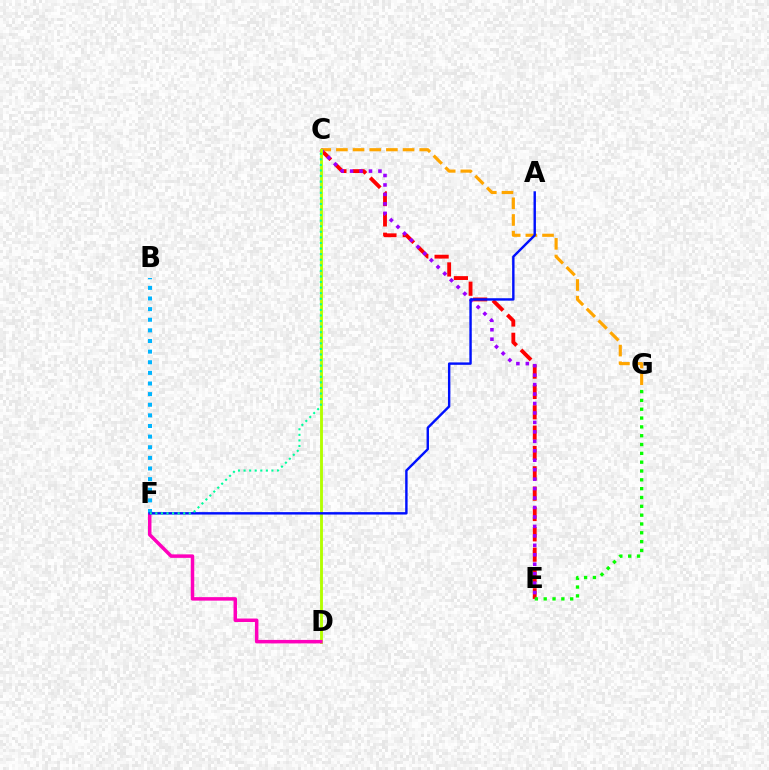{('C', 'E'): [{'color': '#ff0000', 'line_style': 'dashed', 'thickness': 2.76}, {'color': '#9b00ff', 'line_style': 'dotted', 'thickness': 2.57}], ('C', 'G'): [{'color': '#ffa500', 'line_style': 'dashed', 'thickness': 2.26}], ('E', 'G'): [{'color': '#08ff00', 'line_style': 'dotted', 'thickness': 2.4}], ('C', 'D'): [{'color': '#b3ff00', 'line_style': 'solid', 'thickness': 2.07}], ('D', 'F'): [{'color': '#ff00bd', 'line_style': 'solid', 'thickness': 2.52}], ('B', 'F'): [{'color': '#00b5ff', 'line_style': 'dotted', 'thickness': 2.89}], ('A', 'F'): [{'color': '#0010ff', 'line_style': 'solid', 'thickness': 1.74}], ('C', 'F'): [{'color': '#00ff9d', 'line_style': 'dotted', 'thickness': 1.51}]}